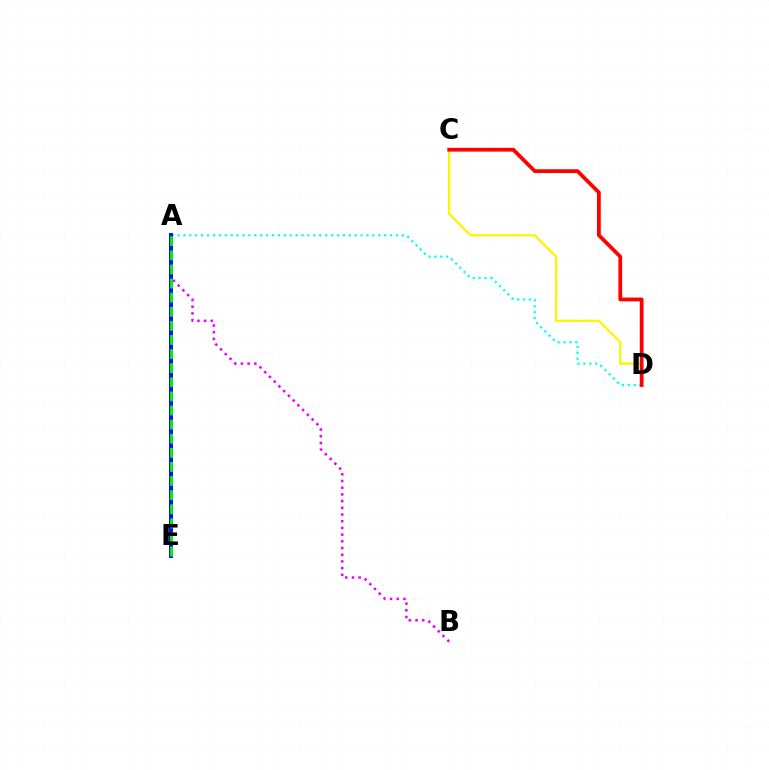{('A', 'B'): [{'color': '#ee00ff', 'line_style': 'dotted', 'thickness': 1.82}], ('A', 'D'): [{'color': '#00fff6', 'line_style': 'dotted', 'thickness': 1.6}], ('A', 'E'): [{'color': '#0010ff', 'line_style': 'solid', 'thickness': 2.84}, {'color': '#08ff00', 'line_style': 'dashed', 'thickness': 1.92}], ('C', 'D'): [{'color': '#fcf500', 'line_style': 'solid', 'thickness': 1.66}, {'color': '#ff0000', 'line_style': 'solid', 'thickness': 2.71}]}